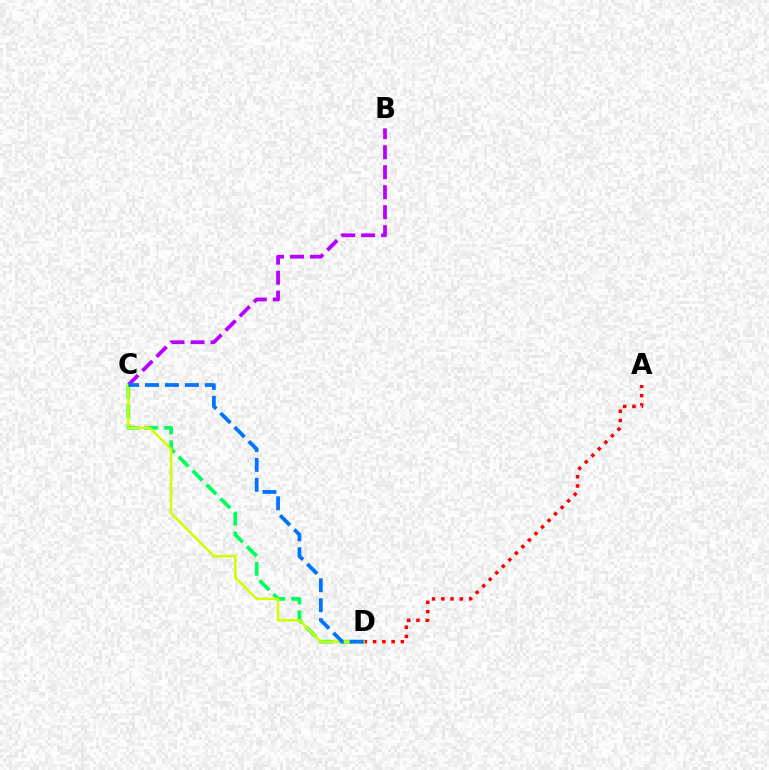{('B', 'C'): [{'color': '#b900ff', 'line_style': 'dashed', 'thickness': 2.72}], ('C', 'D'): [{'color': '#00ff5c', 'line_style': 'dashed', 'thickness': 2.67}, {'color': '#d1ff00', 'line_style': 'solid', 'thickness': 1.79}, {'color': '#0074ff', 'line_style': 'dashed', 'thickness': 2.71}], ('A', 'D'): [{'color': '#ff0000', 'line_style': 'dotted', 'thickness': 2.51}]}